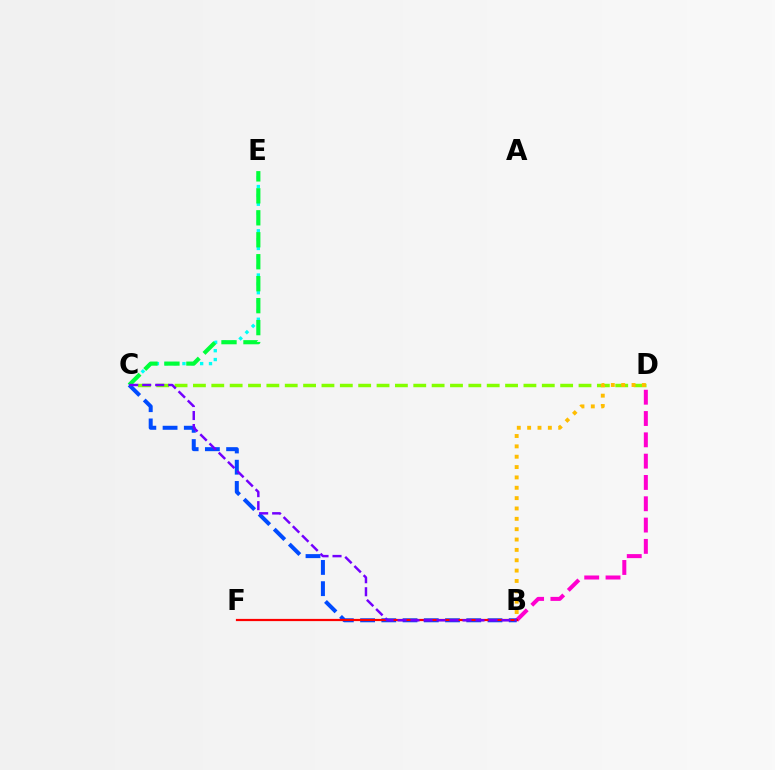{('C', 'E'): [{'color': '#00fff6', 'line_style': 'dotted', 'thickness': 2.4}, {'color': '#00ff39', 'line_style': 'dashed', 'thickness': 2.98}], ('C', 'D'): [{'color': '#84ff00', 'line_style': 'dashed', 'thickness': 2.49}], ('B', 'D'): [{'color': '#ff00cf', 'line_style': 'dashed', 'thickness': 2.9}, {'color': '#ffbd00', 'line_style': 'dotted', 'thickness': 2.81}], ('B', 'C'): [{'color': '#004bff', 'line_style': 'dashed', 'thickness': 2.88}, {'color': '#7200ff', 'line_style': 'dashed', 'thickness': 1.77}], ('B', 'F'): [{'color': '#ff0000', 'line_style': 'solid', 'thickness': 1.6}]}